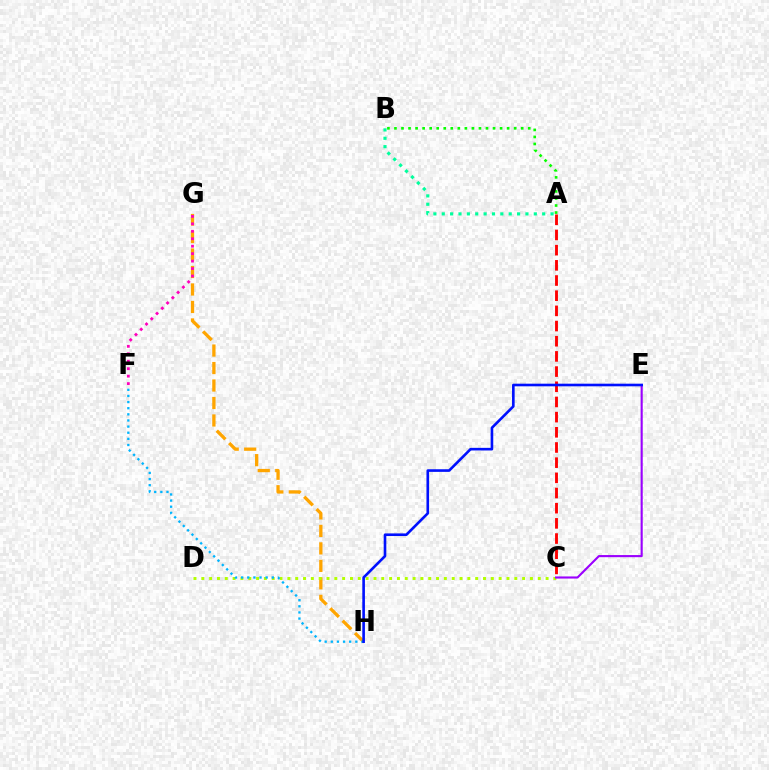{('A', 'B'): [{'color': '#08ff00', 'line_style': 'dotted', 'thickness': 1.91}, {'color': '#00ff9d', 'line_style': 'dotted', 'thickness': 2.27}], ('A', 'C'): [{'color': '#ff0000', 'line_style': 'dashed', 'thickness': 2.06}], ('G', 'H'): [{'color': '#ffa500', 'line_style': 'dashed', 'thickness': 2.37}], ('C', 'D'): [{'color': '#b3ff00', 'line_style': 'dotted', 'thickness': 2.13}], ('F', 'H'): [{'color': '#00b5ff', 'line_style': 'dotted', 'thickness': 1.67}], ('F', 'G'): [{'color': '#ff00bd', 'line_style': 'dotted', 'thickness': 2.02}], ('C', 'E'): [{'color': '#9b00ff', 'line_style': 'solid', 'thickness': 1.53}], ('E', 'H'): [{'color': '#0010ff', 'line_style': 'solid', 'thickness': 1.89}]}